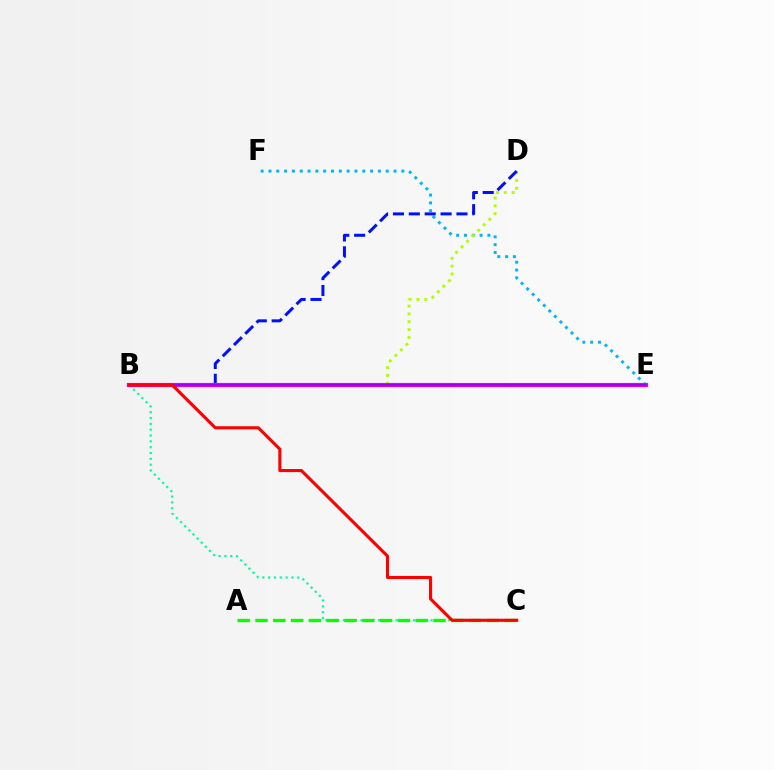{('B', 'C'): [{'color': '#00ff9d', 'line_style': 'dotted', 'thickness': 1.59}, {'color': '#ff0000', 'line_style': 'solid', 'thickness': 2.22}], ('E', 'F'): [{'color': '#00b5ff', 'line_style': 'dotted', 'thickness': 2.12}], ('B', 'E'): [{'color': '#ffa500', 'line_style': 'dashed', 'thickness': 1.53}, {'color': '#ff00bd', 'line_style': 'solid', 'thickness': 2.98}, {'color': '#9b00ff', 'line_style': 'solid', 'thickness': 1.64}], ('B', 'D'): [{'color': '#b3ff00', 'line_style': 'dotted', 'thickness': 2.13}, {'color': '#0010ff', 'line_style': 'dashed', 'thickness': 2.16}], ('A', 'C'): [{'color': '#08ff00', 'line_style': 'dashed', 'thickness': 2.42}]}